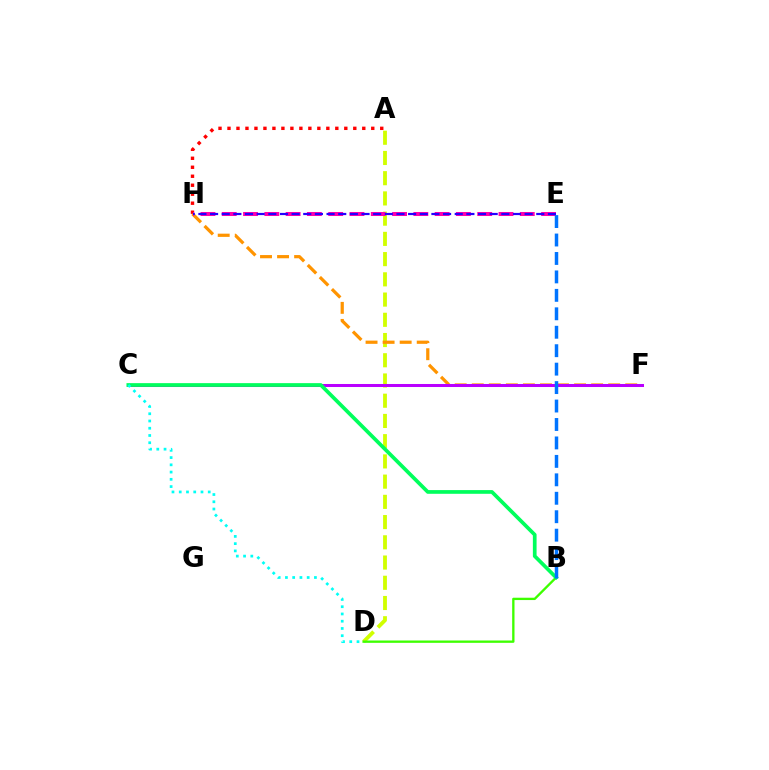{('A', 'H'): [{'color': '#ff0000', 'line_style': 'dotted', 'thickness': 2.44}], ('A', 'D'): [{'color': '#d1ff00', 'line_style': 'dashed', 'thickness': 2.75}], ('B', 'D'): [{'color': '#3dff00', 'line_style': 'solid', 'thickness': 1.68}], ('F', 'H'): [{'color': '#ff9400', 'line_style': 'dashed', 'thickness': 2.32}], ('C', 'F'): [{'color': '#b900ff', 'line_style': 'solid', 'thickness': 2.18}], ('E', 'H'): [{'color': '#ff00ac', 'line_style': 'dashed', 'thickness': 2.89}, {'color': '#2500ff', 'line_style': 'dashed', 'thickness': 1.58}], ('B', 'C'): [{'color': '#00ff5c', 'line_style': 'solid', 'thickness': 2.67}], ('C', 'D'): [{'color': '#00fff6', 'line_style': 'dotted', 'thickness': 1.97}], ('B', 'E'): [{'color': '#0074ff', 'line_style': 'dashed', 'thickness': 2.51}]}